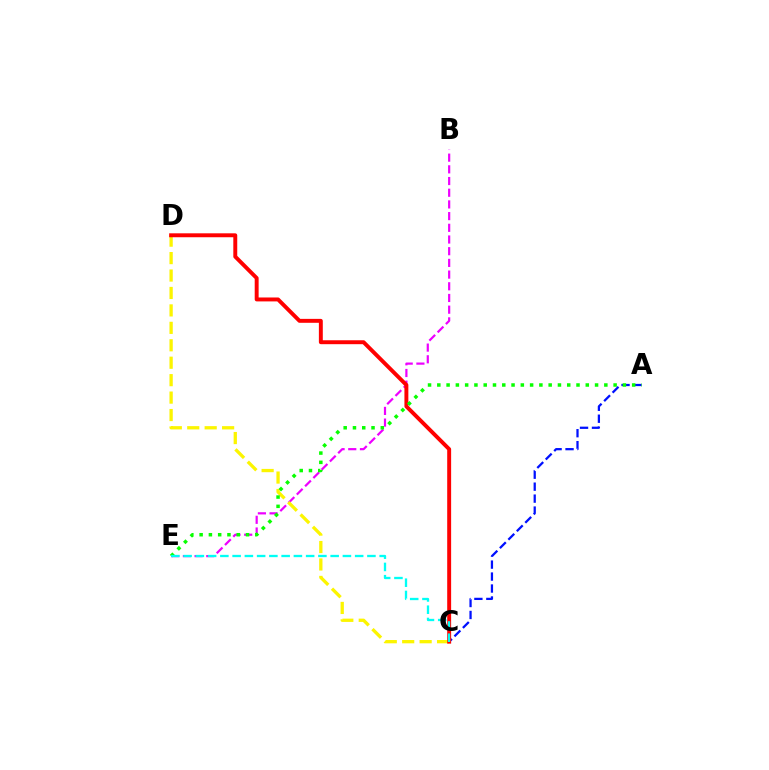{('B', 'E'): [{'color': '#ee00ff', 'line_style': 'dashed', 'thickness': 1.59}], ('A', 'C'): [{'color': '#0010ff', 'line_style': 'dashed', 'thickness': 1.62}], ('C', 'D'): [{'color': '#fcf500', 'line_style': 'dashed', 'thickness': 2.37}, {'color': '#ff0000', 'line_style': 'solid', 'thickness': 2.83}], ('A', 'E'): [{'color': '#08ff00', 'line_style': 'dotted', 'thickness': 2.52}], ('C', 'E'): [{'color': '#00fff6', 'line_style': 'dashed', 'thickness': 1.66}]}